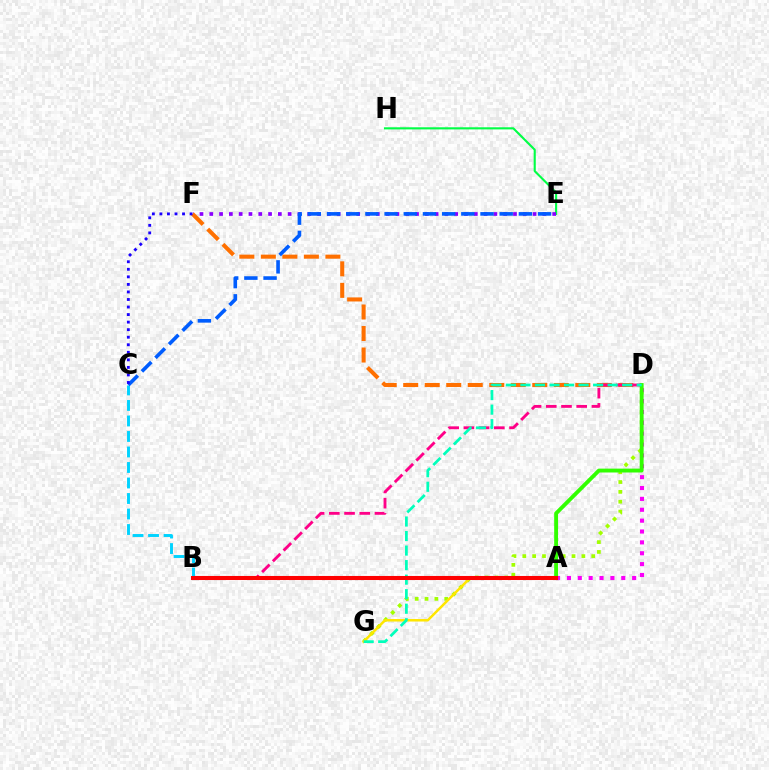{('E', 'H'): [{'color': '#00ff45', 'line_style': 'solid', 'thickness': 1.52}], ('E', 'F'): [{'color': '#8a00ff', 'line_style': 'dotted', 'thickness': 2.66}], ('D', 'G'): [{'color': '#a2ff00', 'line_style': 'dotted', 'thickness': 2.68}, {'color': '#00ffbb', 'line_style': 'dashed', 'thickness': 1.97}], ('D', 'F'): [{'color': '#ff7000', 'line_style': 'dashed', 'thickness': 2.92}], ('B', 'C'): [{'color': '#00d3ff', 'line_style': 'dashed', 'thickness': 2.11}], ('B', 'D'): [{'color': '#ff0088', 'line_style': 'dashed', 'thickness': 2.07}], ('A', 'D'): [{'color': '#fa00f9', 'line_style': 'dotted', 'thickness': 2.95}, {'color': '#31ff00', 'line_style': 'solid', 'thickness': 2.79}], ('C', 'E'): [{'color': '#005dff', 'line_style': 'dashed', 'thickness': 2.61}], ('A', 'G'): [{'color': '#ffe600', 'line_style': 'solid', 'thickness': 1.8}], ('C', 'F'): [{'color': '#1900ff', 'line_style': 'dotted', 'thickness': 2.05}], ('A', 'B'): [{'color': '#ff0000', 'line_style': 'solid', 'thickness': 2.93}]}